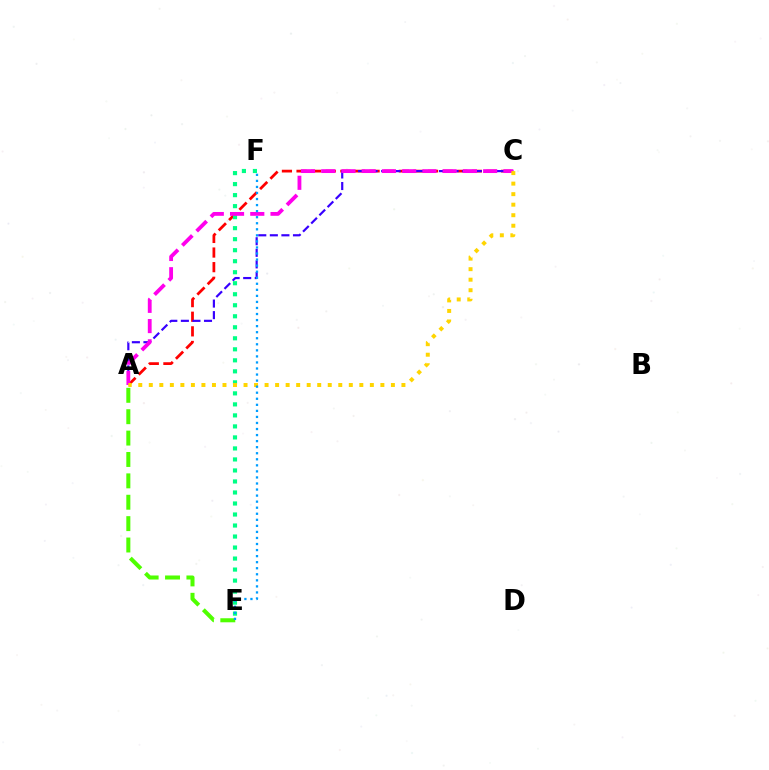{('A', 'E'): [{'color': '#4fff00', 'line_style': 'dashed', 'thickness': 2.91}], ('A', 'C'): [{'color': '#ff0000', 'line_style': 'dashed', 'thickness': 1.98}, {'color': '#3700ff', 'line_style': 'dashed', 'thickness': 1.57}, {'color': '#ff00ed', 'line_style': 'dashed', 'thickness': 2.75}, {'color': '#ffd500', 'line_style': 'dotted', 'thickness': 2.86}], ('E', 'F'): [{'color': '#00ff86', 'line_style': 'dotted', 'thickness': 2.99}, {'color': '#009eff', 'line_style': 'dotted', 'thickness': 1.64}]}